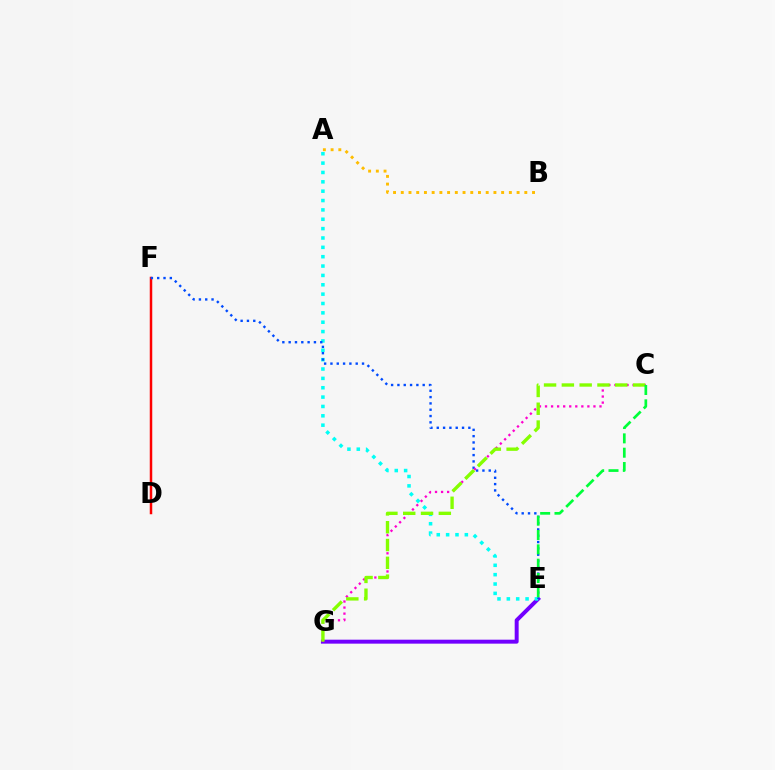{('A', 'B'): [{'color': '#ffbd00', 'line_style': 'dotted', 'thickness': 2.1}], ('D', 'F'): [{'color': '#ff0000', 'line_style': 'solid', 'thickness': 1.79}], ('E', 'G'): [{'color': '#7200ff', 'line_style': 'solid', 'thickness': 2.85}], ('A', 'E'): [{'color': '#00fff6', 'line_style': 'dotted', 'thickness': 2.54}], ('E', 'F'): [{'color': '#004bff', 'line_style': 'dotted', 'thickness': 1.72}], ('C', 'G'): [{'color': '#ff00cf', 'line_style': 'dotted', 'thickness': 1.64}, {'color': '#84ff00', 'line_style': 'dashed', 'thickness': 2.42}], ('C', 'E'): [{'color': '#00ff39', 'line_style': 'dashed', 'thickness': 1.95}]}